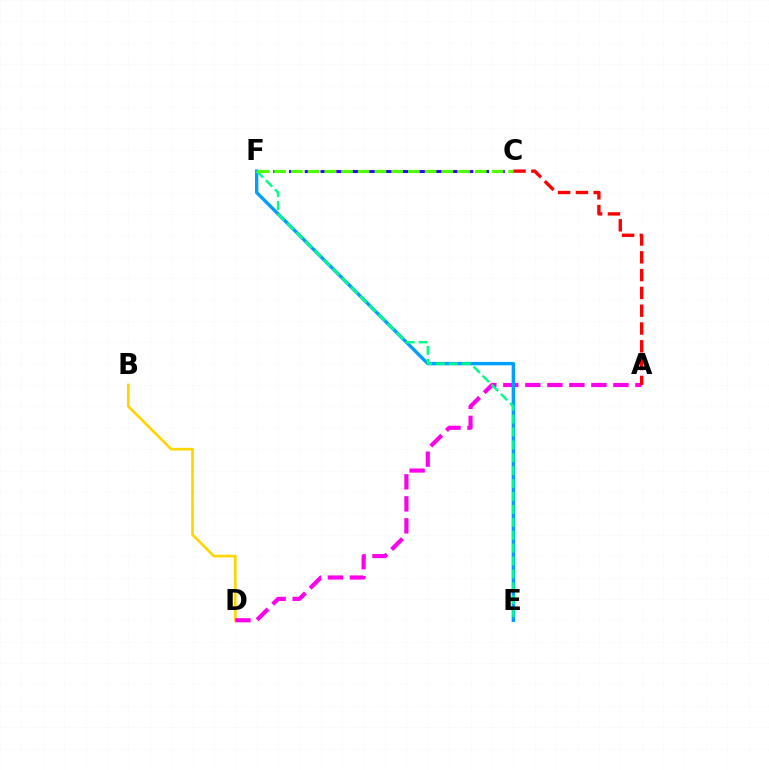{('B', 'D'): [{'color': '#ffd500', 'line_style': 'solid', 'thickness': 1.92}], ('C', 'F'): [{'color': '#3700ff', 'line_style': 'dashed', 'thickness': 2.14}, {'color': '#4fff00', 'line_style': 'dashed', 'thickness': 2.27}], ('A', 'D'): [{'color': '#ff00ed', 'line_style': 'dashed', 'thickness': 2.99}], ('E', 'F'): [{'color': '#009eff', 'line_style': 'solid', 'thickness': 2.44}, {'color': '#00ff86', 'line_style': 'dashed', 'thickness': 1.75}], ('A', 'C'): [{'color': '#ff0000', 'line_style': 'dashed', 'thickness': 2.42}]}